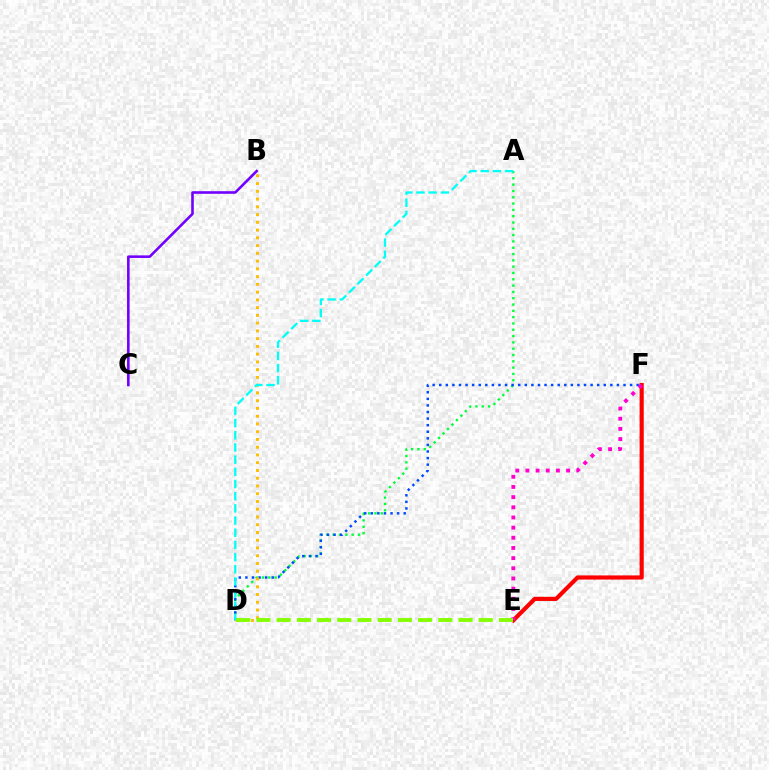{('A', 'D'): [{'color': '#00ff39', 'line_style': 'dotted', 'thickness': 1.71}, {'color': '#00fff6', 'line_style': 'dashed', 'thickness': 1.65}], ('E', 'F'): [{'color': '#ff0000', 'line_style': 'solid', 'thickness': 2.99}, {'color': '#ff00cf', 'line_style': 'dotted', 'thickness': 2.76}], ('D', 'F'): [{'color': '#004bff', 'line_style': 'dotted', 'thickness': 1.79}], ('B', 'D'): [{'color': '#ffbd00', 'line_style': 'dotted', 'thickness': 2.11}], ('B', 'C'): [{'color': '#7200ff', 'line_style': 'solid', 'thickness': 1.87}], ('D', 'E'): [{'color': '#84ff00', 'line_style': 'dashed', 'thickness': 2.75}]}